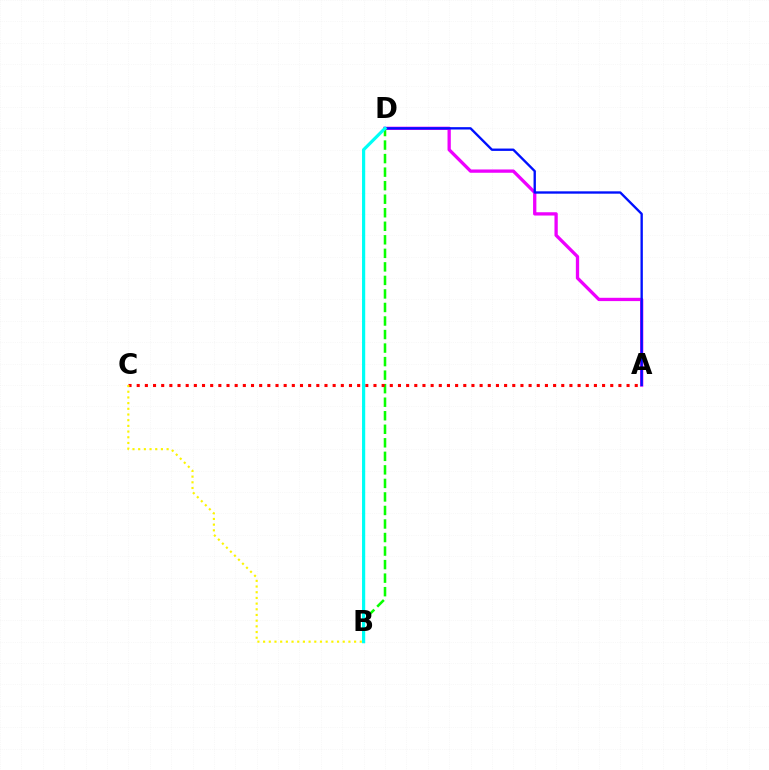{('A', 'D'): [{'color': '#ee00ff', 'line_style': 'solid', 'thickness': 2.37}, {'color': '#0010ff', 'line_style': 'solid', 'thickness': 1.7}], ('B', 'D'): [{'color': '#08ff00', 'line_style': 'dashed', 'thickness': 1.84}, {'color': '#00fff6', 'line_style': 'solid', 'thickness': 2.3}], ('A', 'C'): [{'color': '#ff0000', 'line_style': 'dotted', 'thickness': 2.22}], ('B', 'C'): [{'color': '#fcf500', 'line_style': 'dotted', 'thickness': 1.55}]}